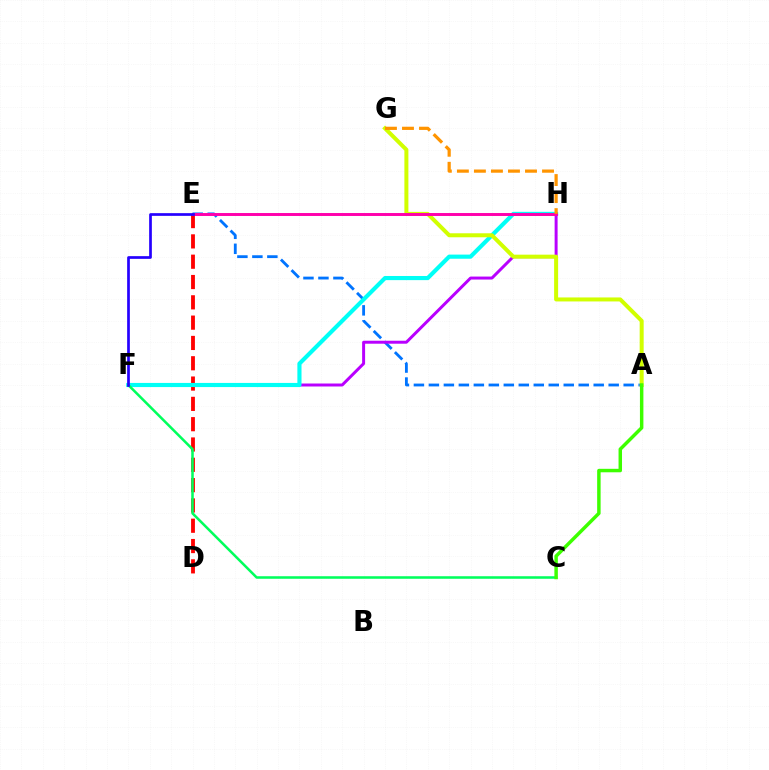{('D', 'E'): [{'color': '#ff0000', 'line_style': 'dashed', 'thickness': 2.76}], ('A', 'E'): [{'color': '#0074ff', 'line_style': 'dashed', 'thickness': 2.04}], ('F', 'H'): [{'color': '#b900ff', 'line_style': 'solid', 'thickness': 2.14}, {'color': '#00fff6', 'line_style': 'solid', 'thickness': 2.98}], ('A', 'G'): [{'color': '#d1ff00', 'line_style': 'solid', 'thickness': 2.88}], ('C', 'F'): [{'color': '#00ff5c', 'line_style': 'solid', 'thickness': 1.83}], ('E', 'H'): [{'color': '#ff00ac', 'line_style': 'solid', 'thickness': 2.11}], ('E', 'F'): [{'color': '#2500ff', 'line_style': 'solid', 'thickness': 1.94}], ('A', 'C'): [{'color': '#3dff00', 'line_style': 'solid', 'thickness': 2.5}], ('G', 'H'): [{'color': '#ff9400', 'line_style': 'dashed', 'thickness': 2.31}]}